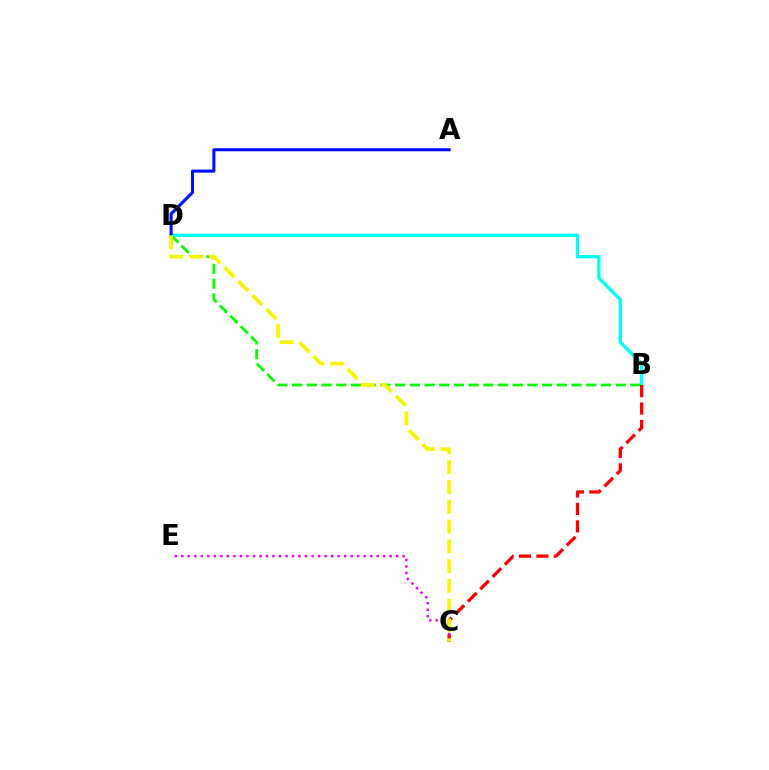{('B', 'D'): [{'color': '#00fff6', 'line_style': 'solid', 'thickness': 2.37}, {'color': '#08ff00', 'line_style': 'dashed', 'thickness': 2.0}], ('B', 'C'): [{'color': '#ff0000', 'line_style': 'dashed', 'thickness': 2.37}], ('C', 'E'): [{'color': '#ee00ff', 'line_style': 'dotted', 'thickness': 1.77}], ('A', 'D'): [{'color': '#0010ff', 'line_style': 'solid', 'thickness': 2.2}], ('C', 'D'): [{'color': '#fcf500', 'line_style': 'dashed', 'thickness': 2.69}]}